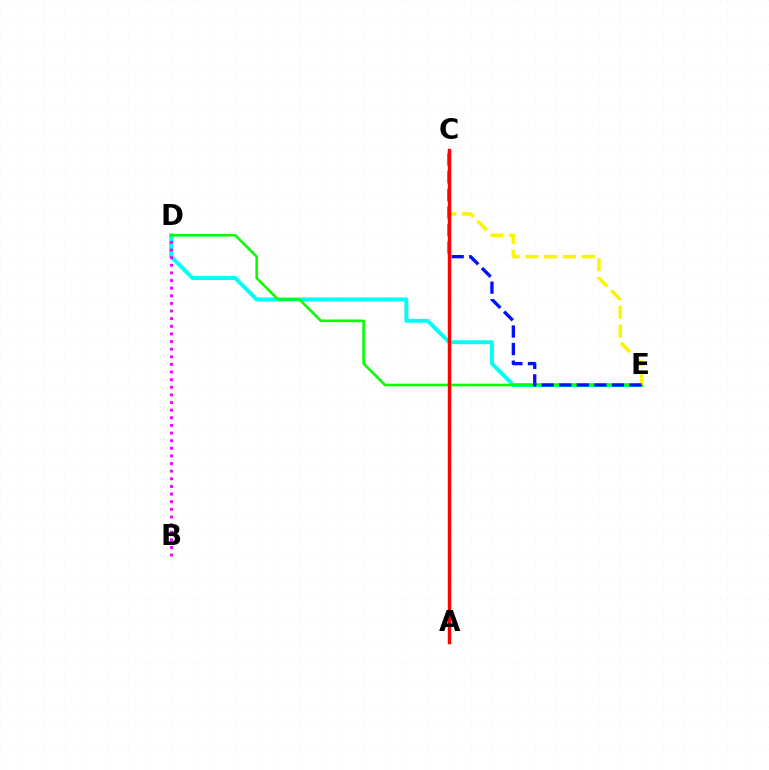{('D', 'E'): [{'color': '#00fff6', 'line_style': 'solid', 'thickness': 2.83}, {'color': '#08ff00', 'line_style': 'solid', 'thickness': 1.87}], ('B', 'D'): [{'color': '#ee00ff', 'line_style': 'dotted', 'thickness': 2.07}], ('C', 'E'): [{'color': '#fcf500', 'line_style': 'dashed', 'thickness': 2.55}, {'color': '#0010ff', 'line_style': 'dashed', 'thickness': 2.39}], ('A', 'C'): [{'color': '#ff0000', 'line_style': 'solid', 'thickness': 2.46}]}